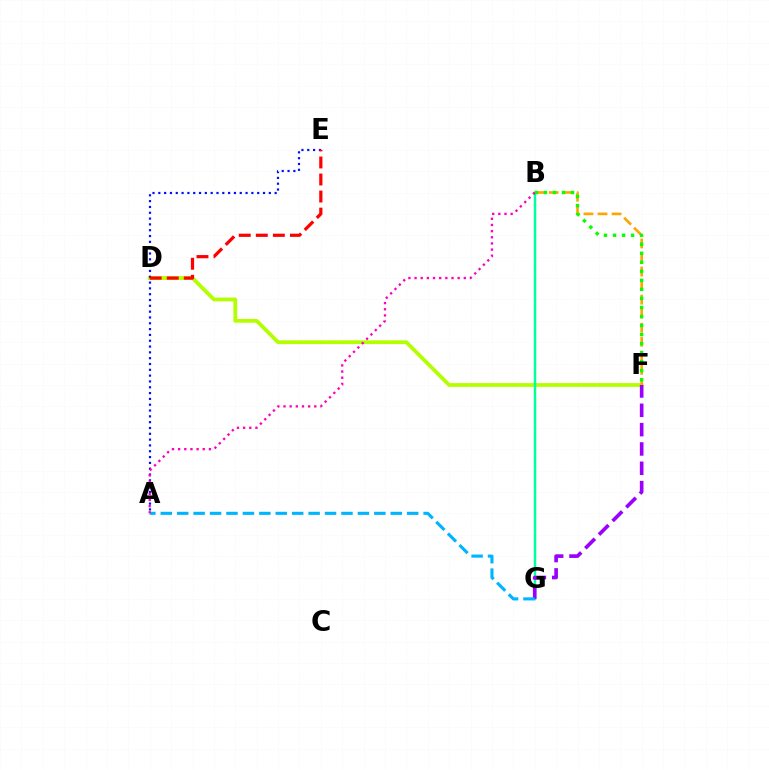{('D', 'F'): [{'color': '#b3ff00', 'line_style': 'solid', 'thickness': 2.71}], ('A', 'E'): [{'color': '#0010ff', 'line_style': 'dotted', 'thickness': 1.58}], ('B', 'G'): [{'color': '#00ff9d', 'line_style': 'solid', 'thickness': 1.76}], ('F', 'G'): [{'color': '#9b00ff', 'line_style': 'dashed', 'thickness': 2.62}], ('A', 'G'): [{'color': '#00b5ff', 'line_style': 'dashed', 'thickness': 2.23}], ('D', 'E'): [{'color': '#ff0000', 'line_style': 'dashed', 'thickness': 2.32}], ('B', 'F'): [{'color': '#ffa500', 'line_style': 'dashed', 'thickness': 1.91}, {'color': '#08ff00', 'line_style': 'dotted', 'thickness': 2.45}], ('A', 'B'): [{'color': '#ff00bd', 'line_style': 'dotted', 'thickness': 1.67}]}